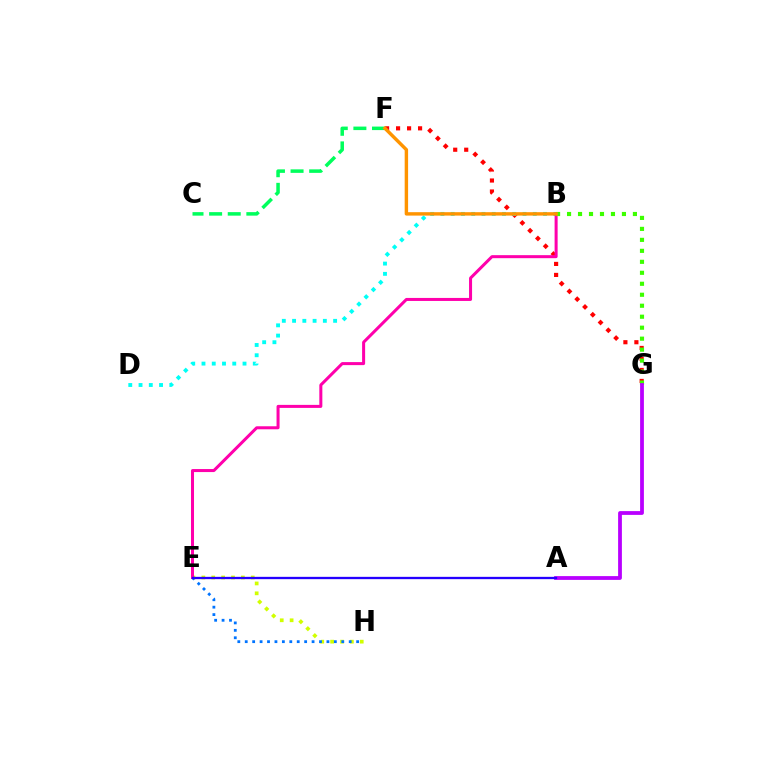{('E', 'H'): [{'color': '#d1ff00', 'line_style': 'dotted', 'thickness': 2.68}, {'color': '#0074ff', 'line_style': 'dotted', 'thickness': 2.02}], ('C', 'F'): [{'color': '#00ff5c', 'line_style': 'dashed', 'thickness': 2.53}], ('F', 'G'): [{'color': '#ff0000', 'line_style': 'dotted', 'thickness': 2.99}], ('B', 'D'): [{'color': '#00fff6', 'line_style': 'dotted', 'thickness': 2.79}], ('B', 'E'): [{'color': '#ff00ac', 'line_style': 'solid', 'thickness': 2.18}], ('B', 'G'): [{'color': '#3dff00', 'line_style': 'dotted', 'thickness': 2.98}], ('B', 'F'): [{'color': '#ff9400', 'line_style': 'solid', 'thickness': 2.46}], ('A', 'G'): [{'color': '#b900ff', 'line_style': 'solid', 'thickness': 2.72}], ('A', 'E'): [{'color': '#2500ff', 'line_style': 'solid', 'thickness': 1.66}]}